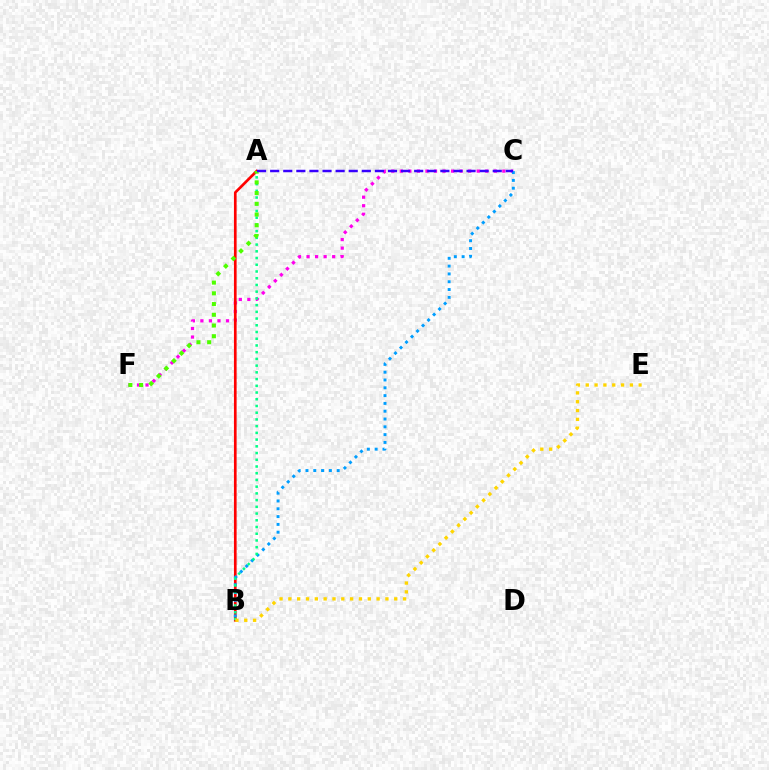{('C', 'F'): [{'color': '#ff00ed', 'line_style': 'dotted', 'thickness': 2.32}], ('A', 'B'): [{'color': '#ff0000', 'line_style': 'solid', 'thickness': 1.92}, {'color': '#00ff86', 'line_style': 'dotted', 'thickness': 1.83}], ('B', 'C'): [{'color': '#009eff', 'line_style': 'dotted', 'thickness': 2.12}], ('A', 'F'): [{'color': '#4fff00', 'line_style': 'dotted', 'thickness': 2.91}], ('B', 'E'): [{'color': '#ffd500', 'line_style': 'dotted', 'thickness': 2.4}], ('A', 'C'): [{'color': '#3700ff', 'line_style': 'dashed', 'thickness': 1.78}]}